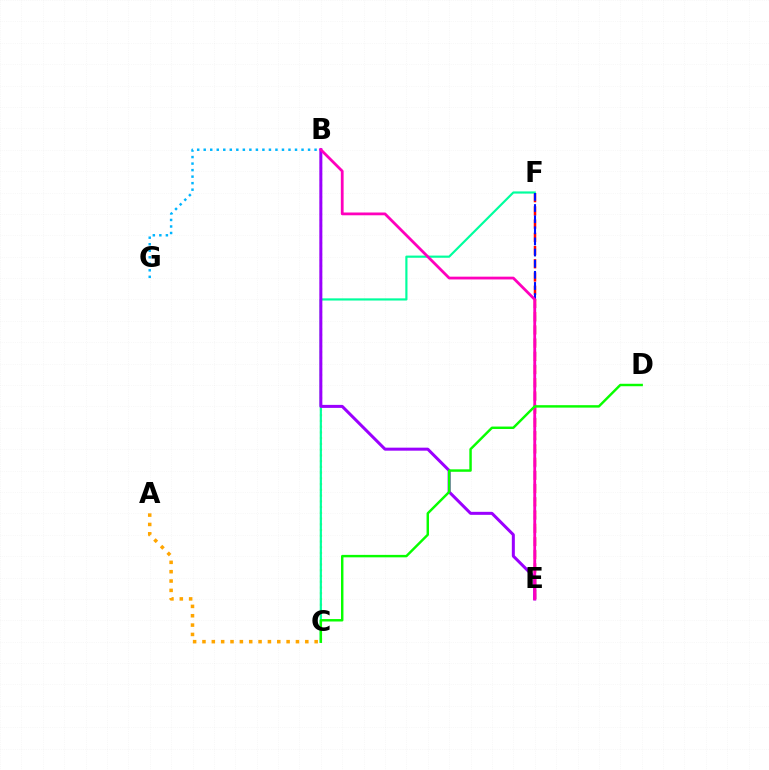{('B', 'C'): [{'color': '#b3ff00', 'line_style': 'dotted', 'thickness': 1.56}], ('E', 'F'): [{'color': '#ff0000', 'line_style': 'dashed', 'thickness': 1.8}, {'color': '#0010ff', 'line_style': 'dashed', 'thickness': 1.51}], ('C', 'F'): [{'color': '#00ff9d', 'line_style': 'solid', 'thickness': 1.57}], ('A', 'C'): [{'color': '#ffa500', 'line_style': 'dotted', 'thickness': 2.54}], ('B', 'E'): [{'color': '#9b00ff', 'line_style': 'solid', 'thickness': 2.17}, {'color': '#ff00bd', 'line_style': 'solid', 'thickness': 2.0}], ('C', 'D'): [{'color': '#08ff00', 'line_style': 'solid', 'thickness': 1.76}], ('B', 'G'): [{'color': '#00b5ff', 'line_style': 'dotted', 'thickness': 1.77}]}